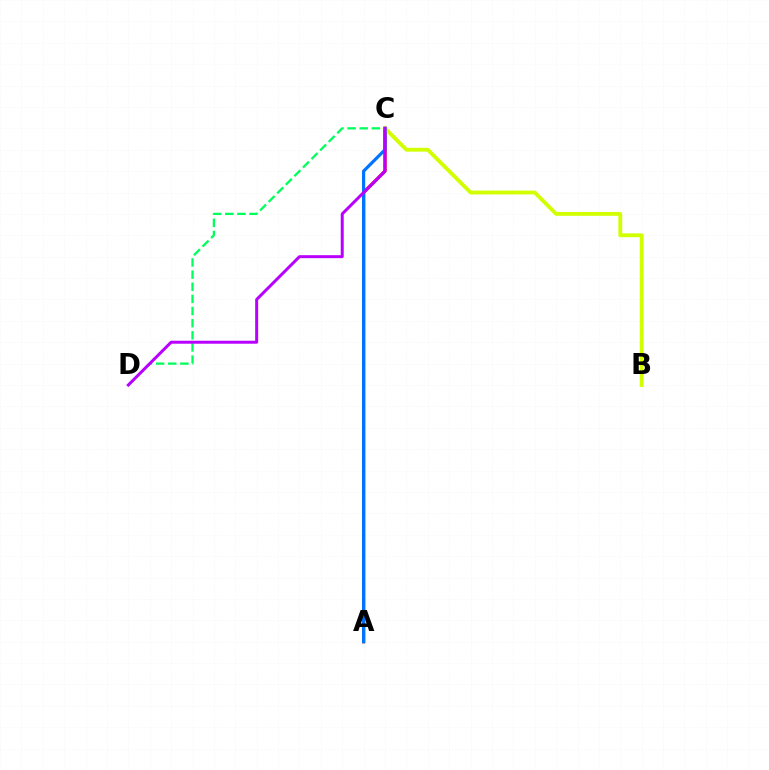{('A', 'C'): [{'color': '#ff0000', 'line_style': 'solid', 'thickness': 2.33}, {'color': '#0074ff', 'line_style': 'solid', 'thickness': 2.3}], ('B', 'C'): [{'color': '#d1ff00', 'line_style': 'solid', 'thickness': 2.77}], ('C', 'D'): [{'color': '#00ff5c', 'line_style': 'dashed', 'thickness': 1.65}, {'color': '#b900ff', 'line_style': 'solid', 'thickness': 2.15}]}